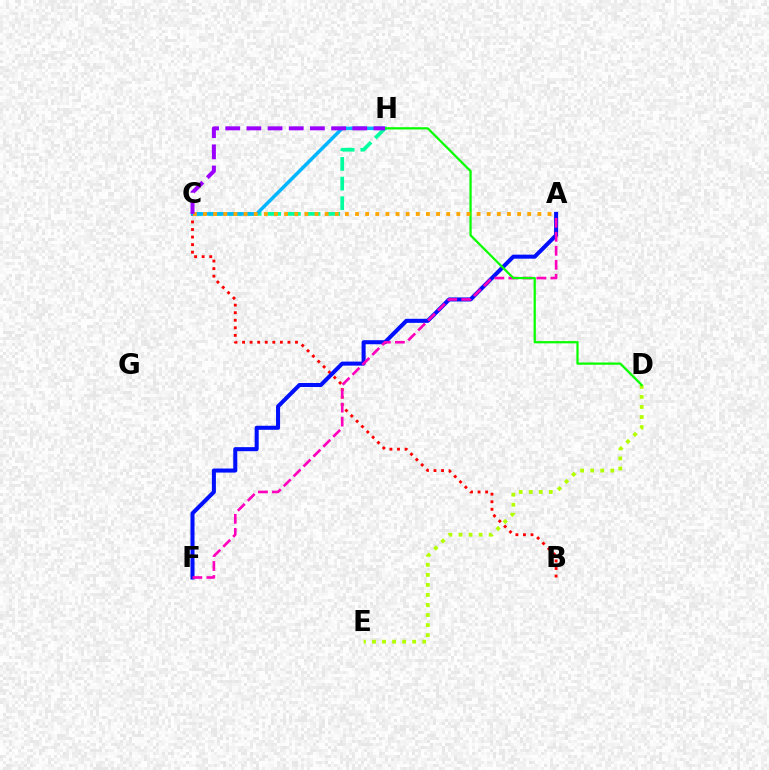{('B', 'C'): [{'color': '#ff0000', 'line_style': 'dotted', 'thickness': 2.05}], ('D', 'E'): [{'color': '#b3ff00', 'line_style': 'dotted', 'thickness': 2.73}], ('A', 'F'): [{'color': '#0010ff', 'line_style': 'solid', 'thickness': 2.91}, {'color': '#ff00bd', 'line_style': 'dashed', 'thickness': 1.9}], ('C', 'H'): [{'color': '#00ff9d', 'line_style': 'dashed', 'thickness': 2.67}, {'color': '#00b5ff', 'line_style': 'solid', 'thickness': 2.51}, {'color': '#9b00ff', 'line_style': 'dashed', 'thickness': 2.88}], ('D', 'H'): [{'color': '#08ff00', 'line_style': 'solid', 'thickness': 1.62}], ('A', 'C'): [{'color': '#ffa500', 'line_style': 'dotted', 'thickness': 2.75}]}